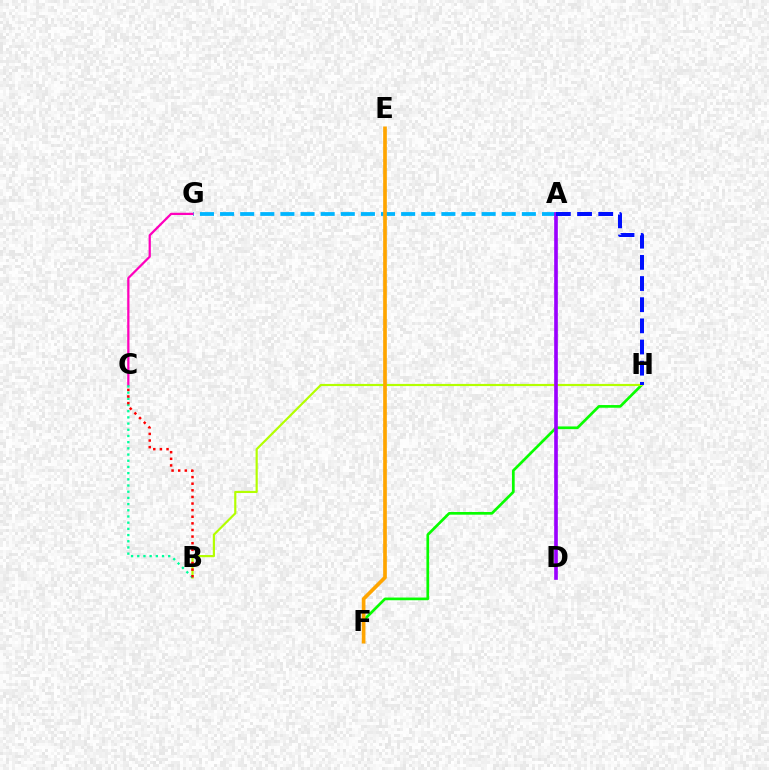{('F', 'H'): [{'color': '#08ff00', 'line_style': 'solid', 'thickness': 1.94}], ('A', 'G'): [{'color': '#00b5ff', 'line_style': 'dashed', 'thickness': 2.73}], ('C', 'G'): [{'color': '#ff00bd', 'line_style': 'solid', 'thickness': 1.62}], ('B', 'H'): [{'color': '#b3ff00', 'line_style': 'solid', 'thickness': 1.57}], ('A', 'D'): [{'color': '#9b00ff', 'line_style': 'solid', 'thickness': 2.62}], ('B', 'C'): [{'color': '#00ff9d', 'line_style': 'dotted', 'thickness': 1.68}, {'color': '#ff0000', 'line_style': 'dotted', 'thickness': 1.8}], ('E', 'F'): [{'color': '#ffa500', 'line_style': 'solid', 'thickness': 2.65}], ('A', 'H'): [{'color': '#0010ff', 'line_style': 'dashed', 'thickness': 2.88}]}